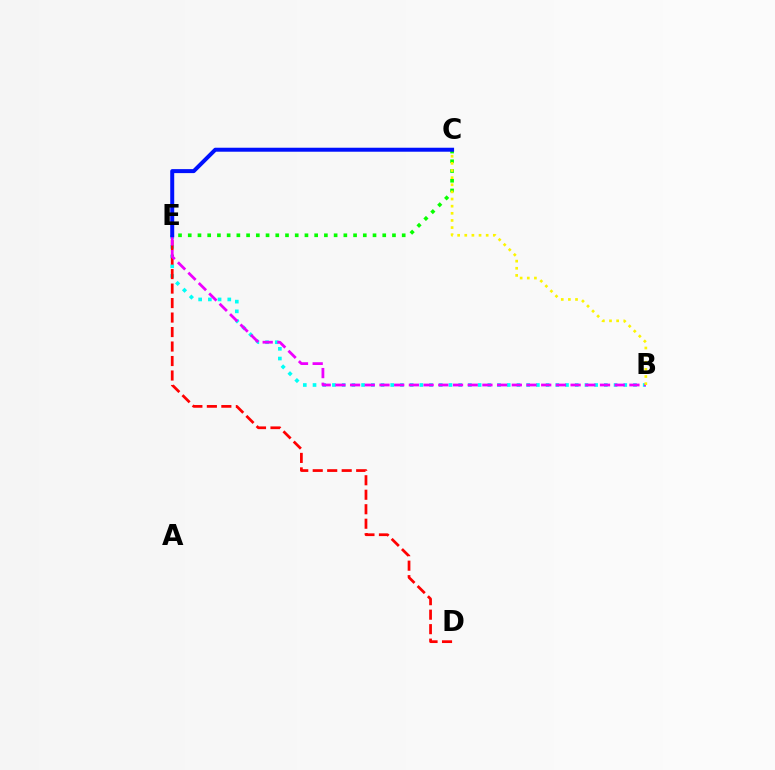{('B', 'E'): [{'color': '#00fff6', 'line_style': 'dotted', 'thickness': 2.64}, {'color': '#ee00ff', 'line_style': 'dashed', 'thickness': 2.0}], ('C', 'E'): [{'color': '#08ff00', 'line_style': 'dotted', 'thickness': 2.64}, {'color': '#0010ff', 'line_style': 'solid', 'thickness': 2.87}], ('D', 'E'): [{'color': '#ff0000', 'line_style': 'dashed', 'thickness': 1.97}], ('B', 'C'): [{'color': '#fcf500', 'line_style': 'dotted', 'thickness': 1.94}]}